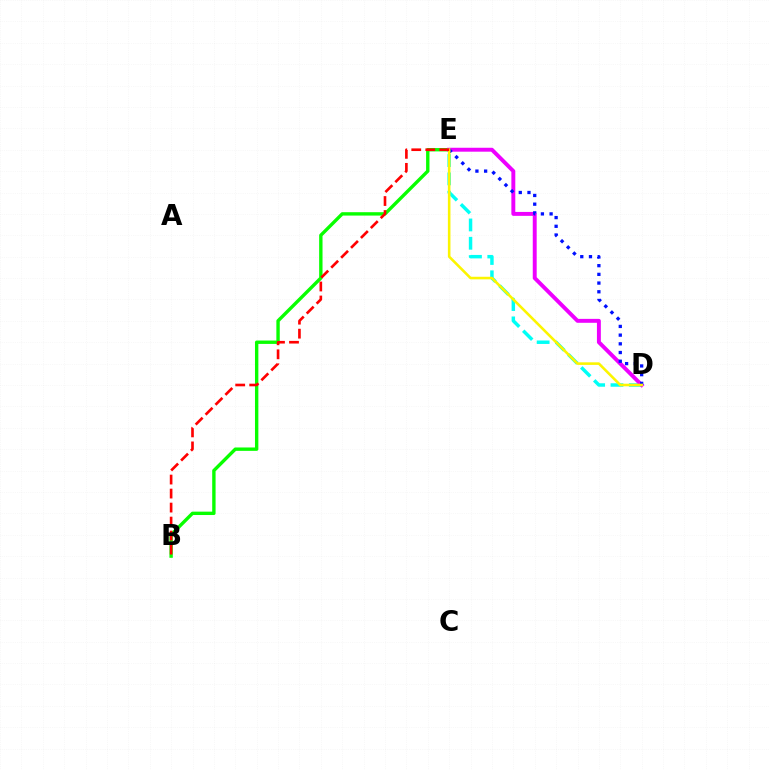{('D', 'E'): [{'color': '#00fff6', 'line_style': 'dashed', 'thickness': 2.49}, {'color': '#ee00ff', 'line_style': 'solid', 'thickness': 2.82}, {'color': '#0010ff', 'line_style': 'dotted', 'thickness': 2.36}, {'color': '#fcf500', 'line_style': 'solid', 'thickness': 1.86}], ('B', 'E'): [{'color': '#08ff00', 'line_style': 'solid', 'thickness': 2.43}, {'color': '#ff0000', 'line_style': 'dashed', 'thickness': 1.9}]}